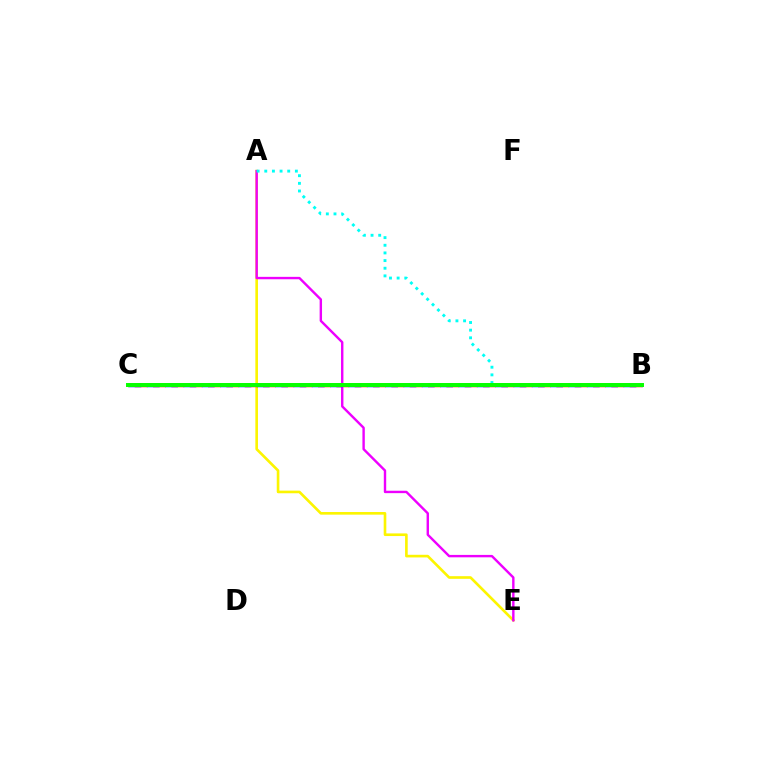{('A', 'E'): [{'color': '#fcf500', 'line_style': 'solid', 'thickness': 1.9}, {'color': '#ee00ff', 'line_style': 'solid', 'thickness': 1.73}], ('B', 'C'): [{'color': '#ff0000', 'line_style': 'dashed', 'thickness': 2.49}, {'color': '#0010ff', 'line_style': 'dashed', 'thickness': 2.49}, {'color': '#08ff00', 'line_style': 'solid', 'thickness': 2.86}], ('A', 'B'): [{'color': '#00fff6', 'line_style': 'dotted', 'thickness': 2.08}]}